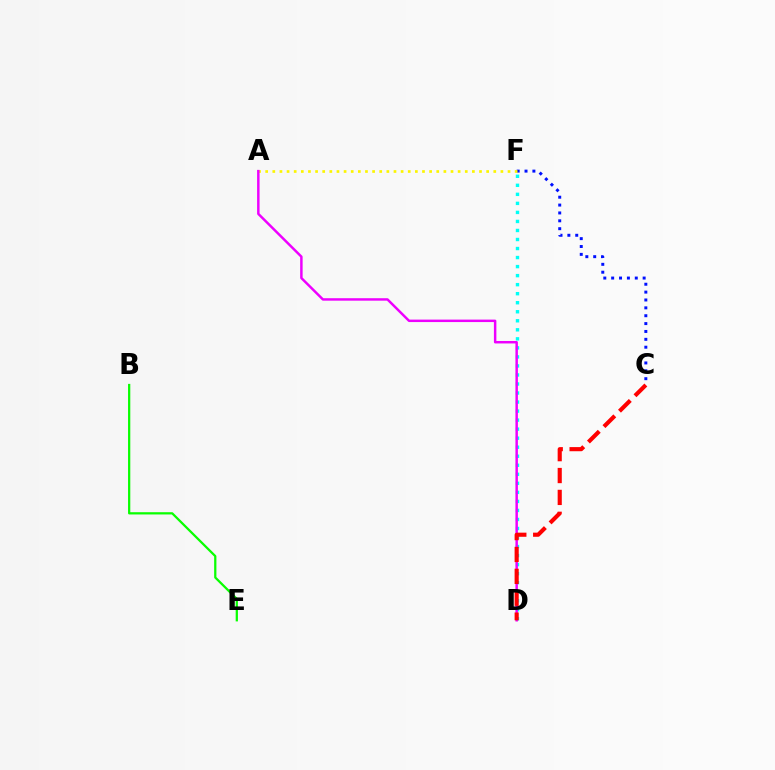{('C', 'F'): [{'color': '#0010ff', 'line_style': 'dotted', 'thickness': 2.14}], ('D', 'F'): [{'color': '#00fff6', 'line_style': 'dotted', 'thickness': 2.45}], ('B', 'E'): [{'color': '#08ff00', 'line_style': 'solid', 'thickness': 1.62}], ('A', 'F'): [{'color': '#fcf500', 'line_style': 'dotted', 'thickness': 1.94}], ('A', 'D'): [{'color': '#ee00ff', 'line_style': 'solid', 'thickness': 1.77}], ('C', 'D'): [{'color': '#ff0000', 'line_style': 'dashed', 'thickness': 2.97}]}